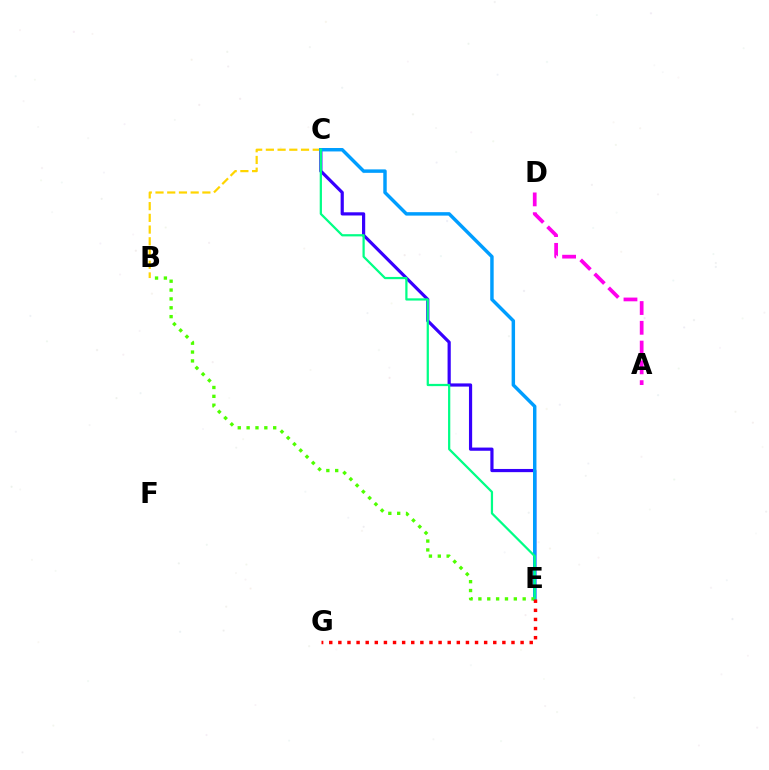{('C', 'E'): [{'color': '#3700ff', 'line_style': 'solid', 'thickness': 2.3}, {'color': '#009eff', 'line_style': 'solid', 'thickness': 2.48}, {'color': '#00ff86', 'line_style': 'solid', 'thickness': 1.61}], ('A', 'D'): [{'color': '#ff00ed', 'line_style': 'dashed', 'thickness': 2.69}], ('B', 'C'): [{'color': '#ffd500', 'line_style': 'dashed', 'thickness': 1.59}], ('B', 'E'): [{'color': '#4fff00', 'line_style': 'dotted', 'thickness': 2.41}], ('E', 'G'): [{'color': '#ff0000', 'line_style': 'dotted', 'thickness': 2.48}]}